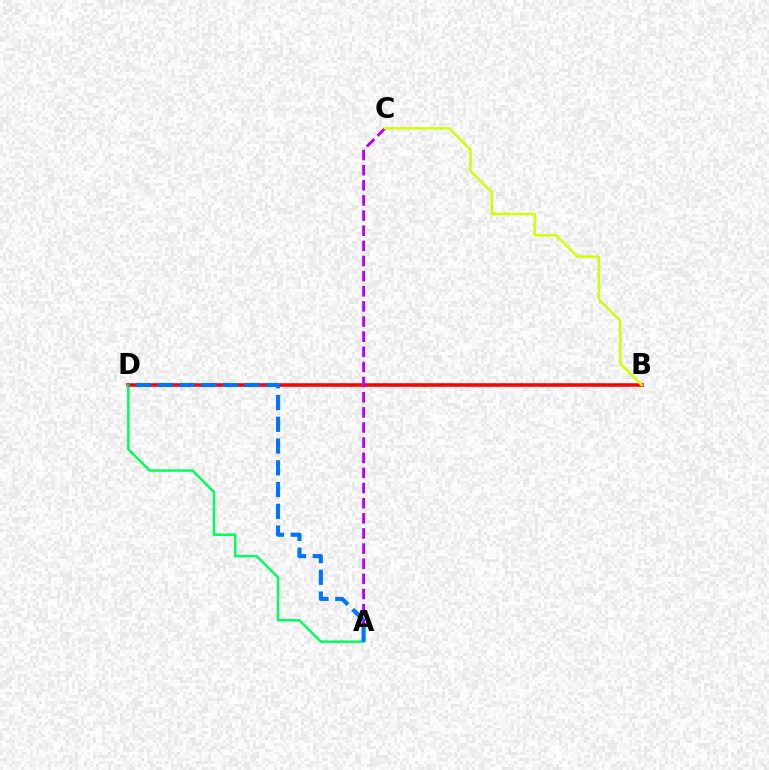{('B', 'D'): [{'color': '#ff0000', 'line_style': 'solid', 'thickness': 2.56}], ('A', 'C'): [{'color': '#b900ff', 'line_style': 'dashed', 'thickness': 2.06}], ('B', 'C'): [{'color': '#d1ff00', 'line_style': 'solid', 'thickness': 1.77}], ('A', 'D'): [{'color': '#00ff5c', 'line_style': 'solid', 'thickness': 1.78}, {'color': '#0074ff', 'line_style': 'dashed', 'thickness': 2.96}]}